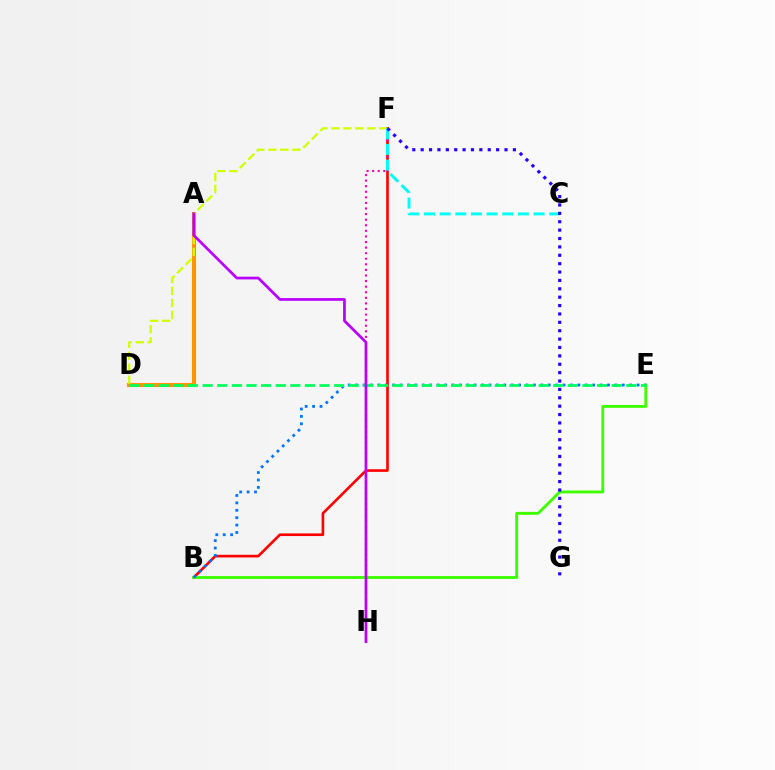{('A', 'D'): [{'color': '#ff9400', 'line_style': 'solid', 'thickness': 2.92}], ('B', 'F'): [{'color': '#ff0000', 'line_style': 'solid', 'thickness': 1.9}], ('B', 'E'): [{'color': '#3dff00', 'line_style': 'solid', 'thickness': 2.08}, {'color': '#0074ff', 'line_style': 'dotted', 'thickness': 2.01}], ('F', 'H'): [{'color': '#ff00ac', 'line_style': 'dotted', 'thickness': 1.52}], ('D', 'F'): [{'color': '#d1ff00', 'line_style': 'dashed', 'thickness': 1.63}], ('D', 'E'): [{'color': '#00ff5c', 'line_style': 'dashed', 'thickness': 1.98}], ('C', 'F'): [{'color': '#00fff6', 'line_style': 'dashed', 'thickness': 2.13}], ('A', 'H'): [{'color': '#b900ff', 'line_style': 'solid', 'thickness': 1.96}], ('F', 'G'): [{'color': '#2500ff', 'line_style': 'dotted', 'thickness': 2.28}]}